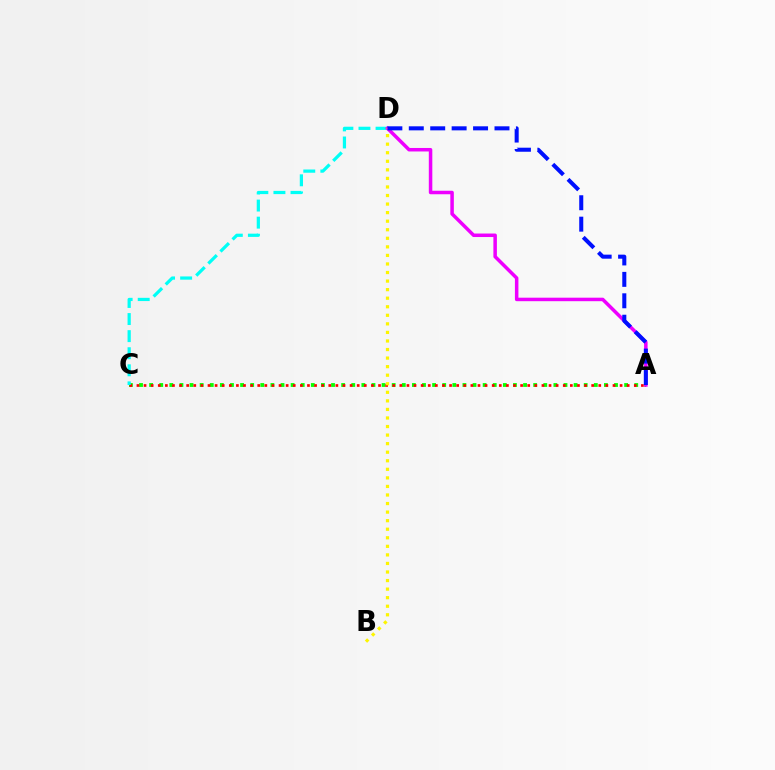{('A', 'C'): [{'color': '#08ff00', 'line_style': 'dotted', 'thickness': 2.75}, {'color': '#ff0000', 'line_style': 'dotted', 'thickness': 1.93}], ('C', 'D'): [{'color': '#00fff6', 'line_style': 'dashed', 'thickness': 2.32}], ('A', 'D'): [{'color': '#ee00ff', 'line_style': 'solid', 'thickness': 2.52}, {'color': '#0010ff', 'line_style': 'dashed', 'thickness': 2.91}], ('B', 'D'): [{'color': '#fcf500', 'line_style': 'dotted', 'thickness': 2.32}]}